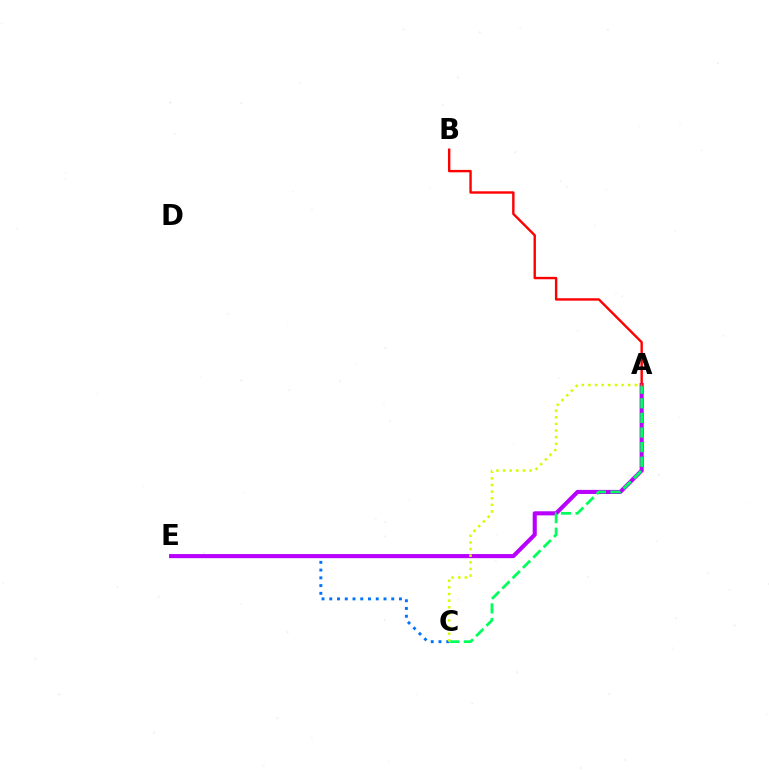{('C', 'E'): [{'color': '#0074ff', 'line_style': 'dotted', 'thickness': 2.1}], ('A', 'E'): [{'color': '#b900ff', 'line_style': 'solid', 'thickness': 2.95}], ('A', 'C'): [{'color': '#00ff5c', 'line_style': 'dashed', 'thickness': 1.98}, {'color': '#d1ff00', 'line_style': 'dotted', 'thickness': 1.8}], ('A', 'B'): [{'color': '#ff0000', 'line_style': 'solid', 'thickness': 1.73}]}